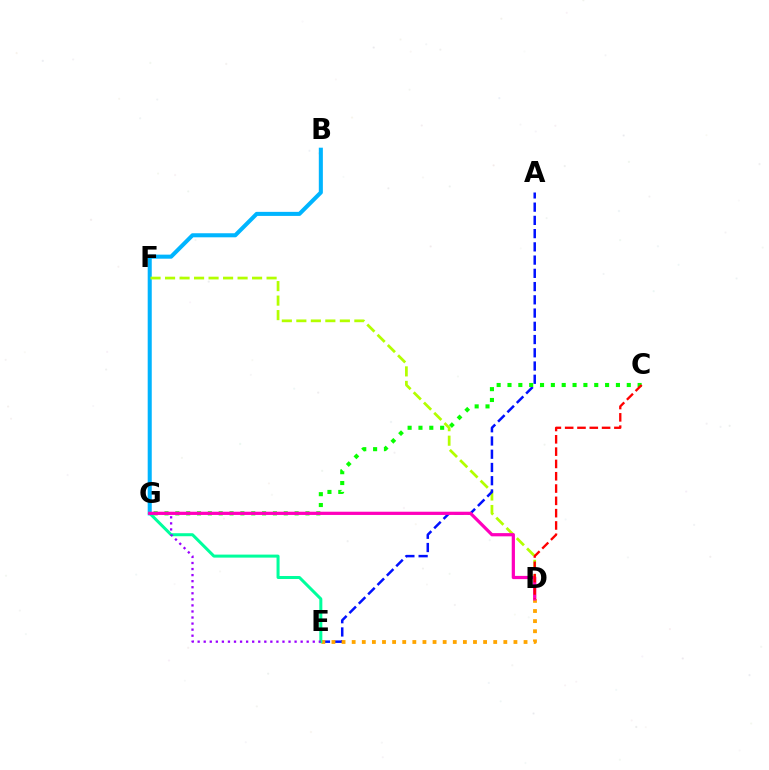{('B', 'G'): [{'color': '#00b5ff', 'line_style': 'solid', 'thickness': 2.92}], ('D', 'F'): [{'color': '#b3ff00', 'line_style': 'dashed', 'thickness': 1.97}], ('A', 'E'): [{'color': '#0010ff', 'line_style': 'dashed', 'thickness': 1.8}], ('C', 'G'): [{'color': '#08ff00', 'line_style': 'dotted', 'thickness': 2.95}], ('D', 'E'): [{'color': '#ffa500', 'line_style': 'dotted', 'thickness': 2.75}], ('E', 'G'): [{'color': '#00ff9d', 'line_style': 'solid', 'thickness': 2.17}, {'color': '#9b00ff', 'line_style': 'dotted', 'thickness': 1.65}], ('D', 'G'): [{'color': '#ff00bd', 'line_style': 'solid', 'thickness': 2.32}], ('C', 'D'): [{'color': '#ff0000', 'line_style': 'dashed', 'thickness': 1.67}]}